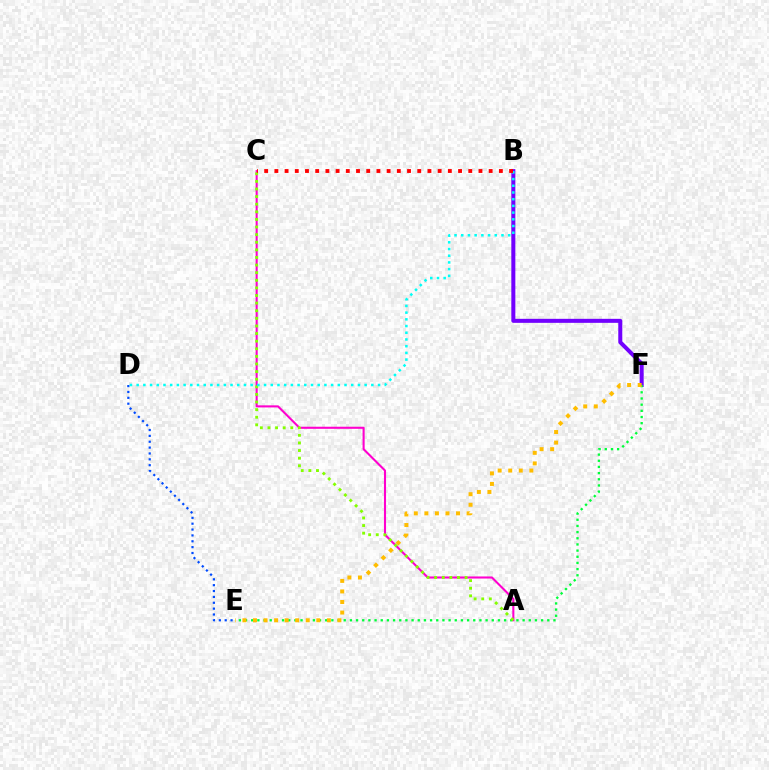{('B', 'F'): [{'color': '#7200ff', 'line_style': 'solid', 'thickness': 2.89}], ('E', 'F'): [{'color': '#00ff39', 'line_style': 'dotted', 'thickness': 1.68}, {'color': '#ffbd00', 'line_style': 'dotted', 'thickness': 2.87}], ('A', 'C'): [{'color': '#ff00cf', 'line_style': 'solid', 'thickness': 1.51}, {'color': '#84ff00', 'line_style': 'dotted', 'thickness': 2.07}], ('D', 'E'): [{'color': '#004bff', 'line_style': 'dotted', 'thickness': 1.59}], ('B', 'D'): [{'color': '#00fff6', 'line_style': 'dotted', 'thickness': 1.82}], ('B', 'C'): [{'color': '#ff0000', 'line_style': 'dotted', 'thickness': 2.77}]}